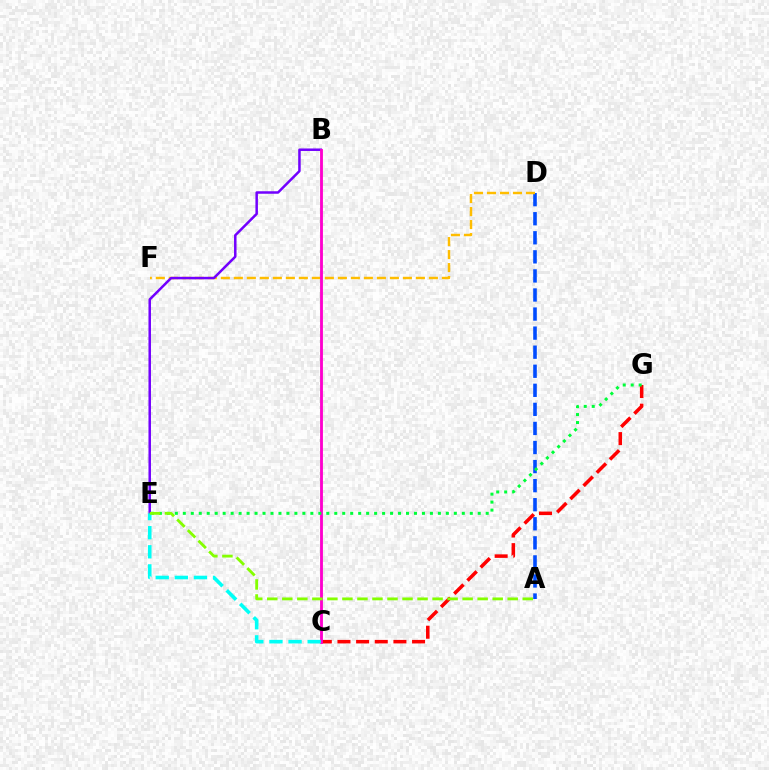{('A', 'D'): [{'color': '#004bff', 'line_style': 'dashed', 'thickness': 2.59}], ('D', 'F'): [{'color': '#ffbd00', 'line_style': 'dashed', 'thickness': 1.77}], ('C', 'G'): [{'color': '#ff0000', 'line_style': 'dashed', 'thickness': 2.53}], ('B', 'E'): [{'color': '#7200ff', 'line_style': 'solid', 'thickness': 1.8}], ('B', 'C'): [{'color': '#ff00cf', 'line_style': 'solid', 'thickness': 2.05}], ('E', 'G'): [{'color': '#00ff39', 'line_style': 'dotted', 'thickness': 2.17}], ('C', 'E'): [{'color': '#00fff6', 'line_style': 'dashed', 'thickness': 2.6}], ('A', 'E'): [{'color': '#84ff00', 'line_style': 'dashed', 'thickness': 2.04}]}